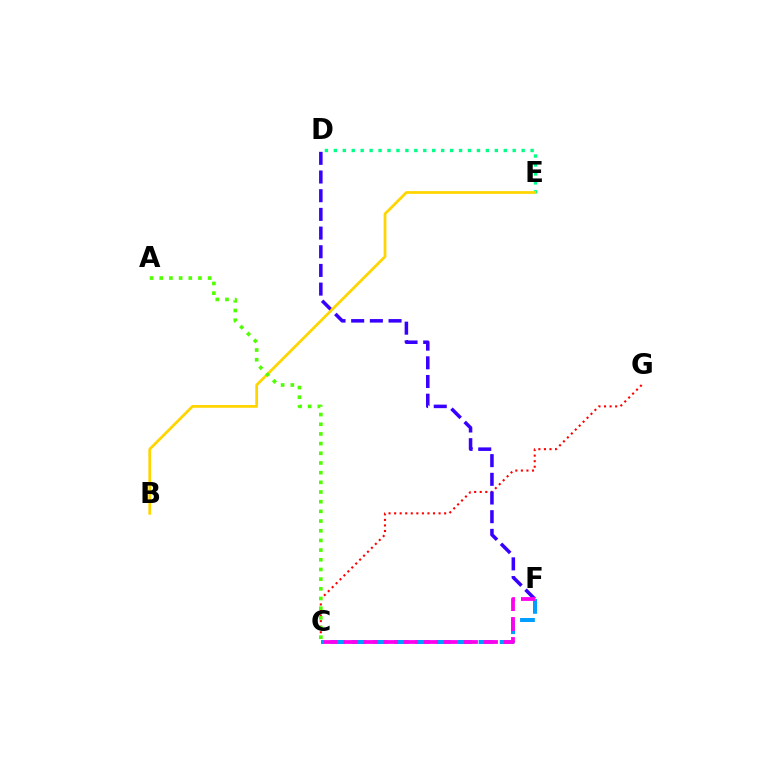{('D', 'E'): [{'color': '#00ff86', 'line_style': 'dotted', 'thickness': 2.43}], ('C', 'G'): [{'color': '#ff0000', 'line_style': 'dotted', 'thickness': 1.51}], ('D', 'F'): [{'color': '#3700ff', 'line_style': 'dashed', 'thickness': 2.54}], ('C', 'F'): [{'color': '#009eff', 'line_style': 'dashed', 'thickness': 2.87}, {'color': '#ff00ed', 'line_style': 'dashed', 'thickness': 2.72}], ('B', 'E'): [{'color': '#ffd500', 'line_style': 'solid', 'thickness': 1.98}], ('A', 'C'): [{'color': '#4fff00', 'line_style': 'dotted', 'thickness': 2.63}]}